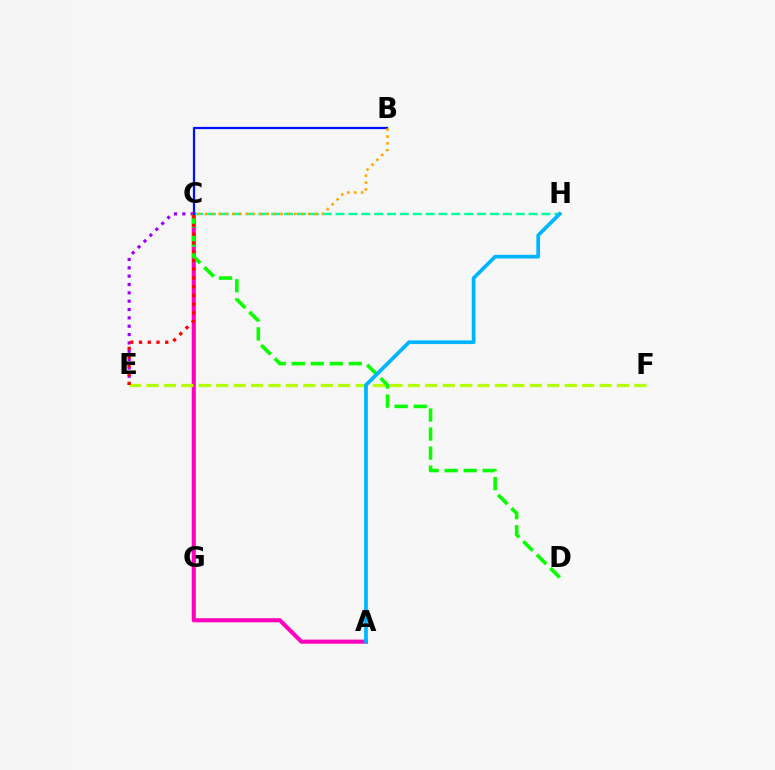{('C', 'E'): [{'color': '#9b00ff', 'line_style': 'dotted', 'thickness': 2.27}, {'color': '#ff0000', 'line_style': 'dotted', 'thickness': 2.38}], ('A', 'C'): [{'color': '#ff00bd', 'line_style': 'solid', 'thickness': 2.95}], ('E', 'F'): [{'color': '#b3ff00', 'line_style': 'dashed', 'thickness': 2.37}], ('C', 'H'): [{'color': '#00ff9d', 'line_style': 'dashed', 'thickness': 1.75}], ('C', 'D'): [{'color': '#08ff00', 'line_style': 'dashed', 'thickness': 2.58}], ('B', 'C'): [{'color': '#0010ff', 'line_style': 'solid', 'thickness': 1.62}, {'color': '#ffa500', 'line_style': 'dotted', 'thickness': 1.87}], ('A', 'H'): [{'color': '#00b5ff', 'line_style': 'solid', 'thickness': 2.67}]}